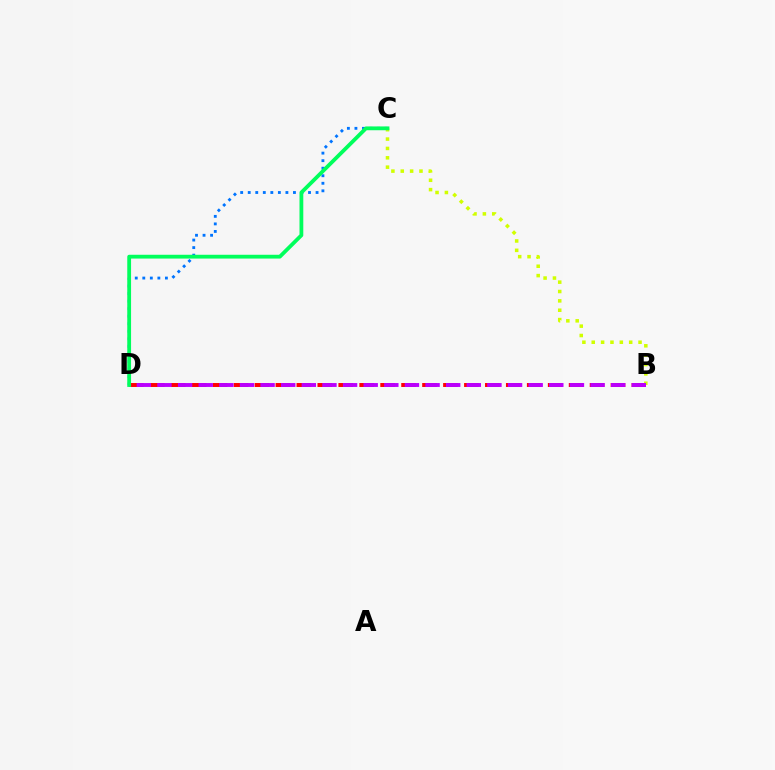{('B', 'D'): [{'color': '#ff0000', 'line_style': 'dashed', 'thickness': 2.84}, {'color': '#b900ff', 'line_style': 'dashed', 'thickness': 2.8}], ('B', 'C'): [{'color': '#d1ff00', 'line_style': 'dotted', 'thickness': 2.54}], ('C', 'D'): [{'color': '#0074ff', 'line_style': 'dotted', 'thickness': 2.05}, {'color': '#00ff5c', 'line_style': 'solid', 'thickness': 2.74}]}